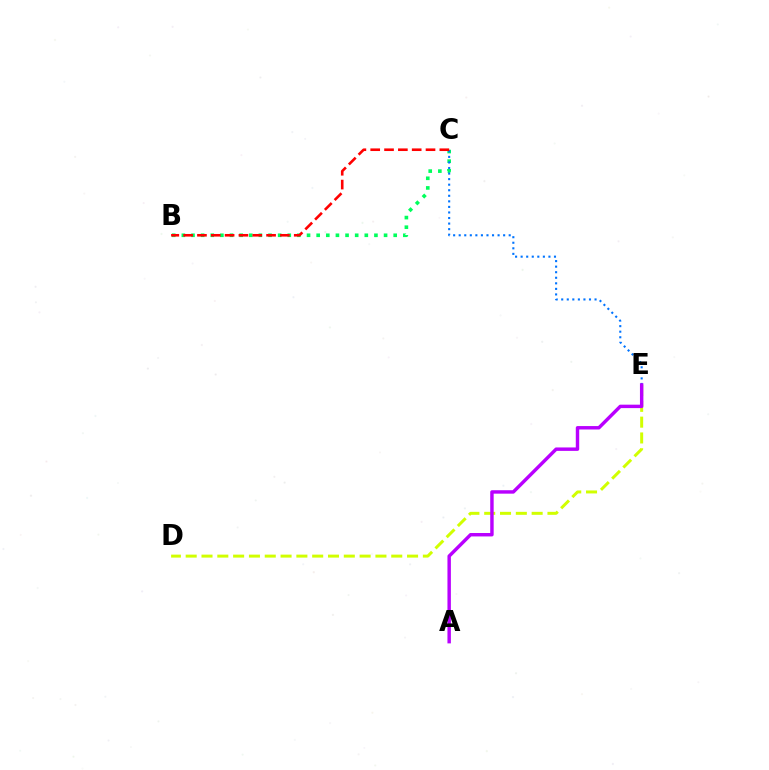{('B', 'C'): [{'color': '#00ff5c', 'line_style': 'dotted', 'thickness': 2.62}, {'color': '#ff0000', 'line_style': 'dashed', 'thickness': 1.88}], ('C', 'E'): [{'color': '#0074ff', 'line_style': 'dotted', 'thickness': 1.51}], ('D', 'E'): [{'color': '#d1ff00', 'line_style': 'dashed', 'thickness': 2.15}], ('A', 'E'): [{'color': '#b900ff', 'line_style': 'solid', 'thickness': 2.47}]}